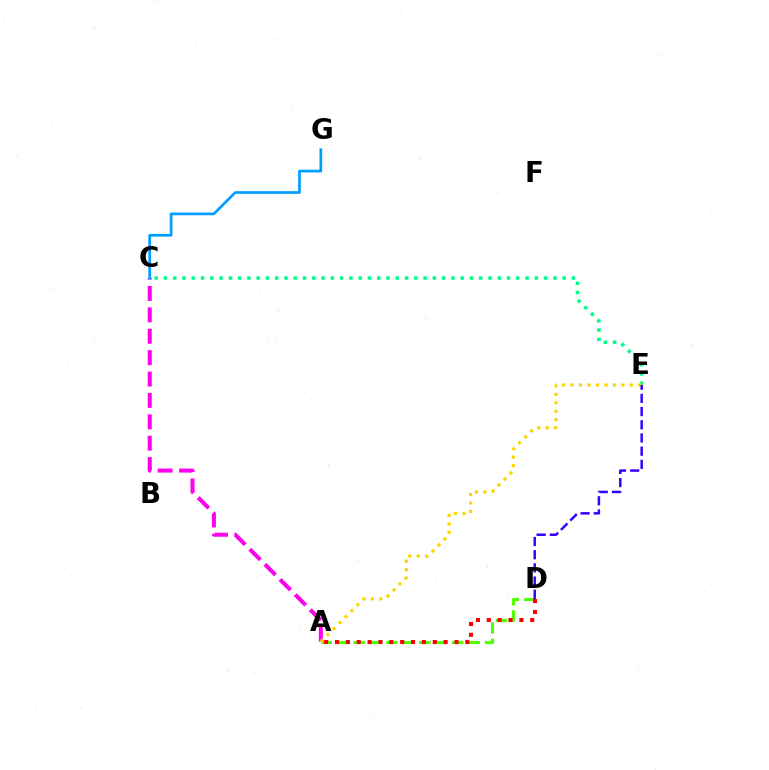{('C', 'E'): [{'color': '#00ff86', 'line_style': 'dotted', 'thickness': 2.52}], ('A', 'D'): [{'color': '#4fff00', 'line_style': 'dashed', 'thickness': 2.23}, {'color': '#ff0000', 'line_style': 'dotted', 'thickness': 2.95}], ('A', 'C'): [{'color': '#ff00ed', 'line_style': 'dashed', 'thickness': 2.91}], ('C', 'G'): [{'color': '#009eff', 'line_style': 'solid', 'thickness': 1.95}], ('A', 'E'): [{'color': '#ffd500', 'line_style': 'dotted', 'thickness': 2.3}], ('D', 'E'): [{'color': '#3700ff', 'line_style': 'dashed', 'thickness': 1.79}]}